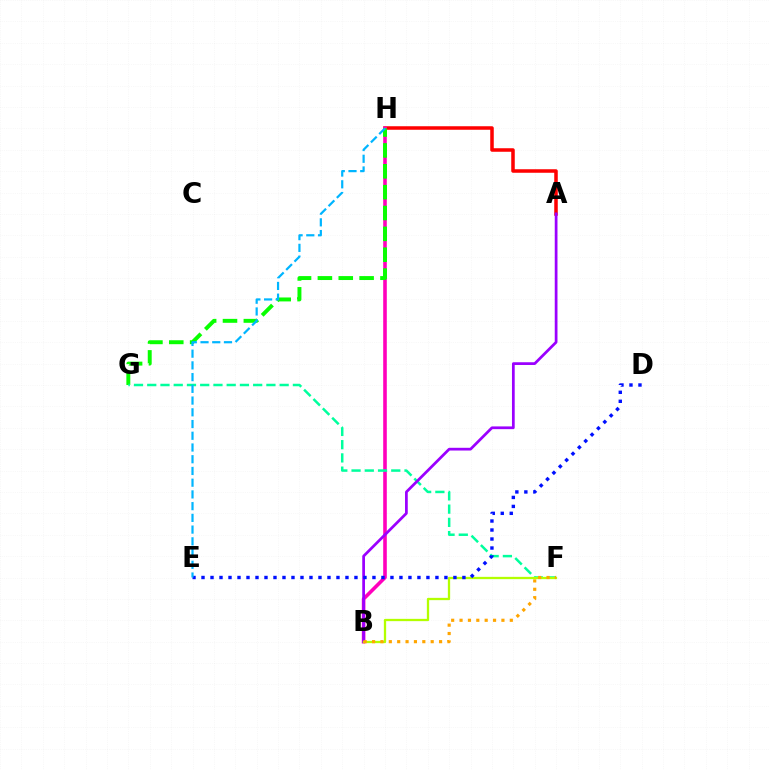{('A', 'H'): [{'color': '#ff0000', 'line_style': 'solid', 'thickness': 2.54}], ('B', 'H'): [{'color': '#ff00bd', 'line_style': 'solid', 'thickness': 2.59}], ('G', 'H'): [{'color': '#08ff00', 'line_style': 'dashed', 'thickness': 2.83}], ('F', 'G'): [{'color': '#00ff9d', 'line_style': 'dashed', 'thickness': 1.8}], ('A', 'B'): [{'color': '#9b00ff', 'line_style': 'solid', 'thickness': 1.97}], ('B', 'F'): [{'color': '#b3ff00', 'line_style': 'solid', 'thickness': 1.65}, {'color': '#ffa500', 'line_style': 'dotted', 'thickness': 2.28}], ('D', 'E'): [{'color': '#0010ff', 'line_style': 'dotted', 'thickness': 2.44}], ('E', 'H'): [{'color': '#00b5ff', 'line_style': 'dashed', 'thickness': 1.59}]}